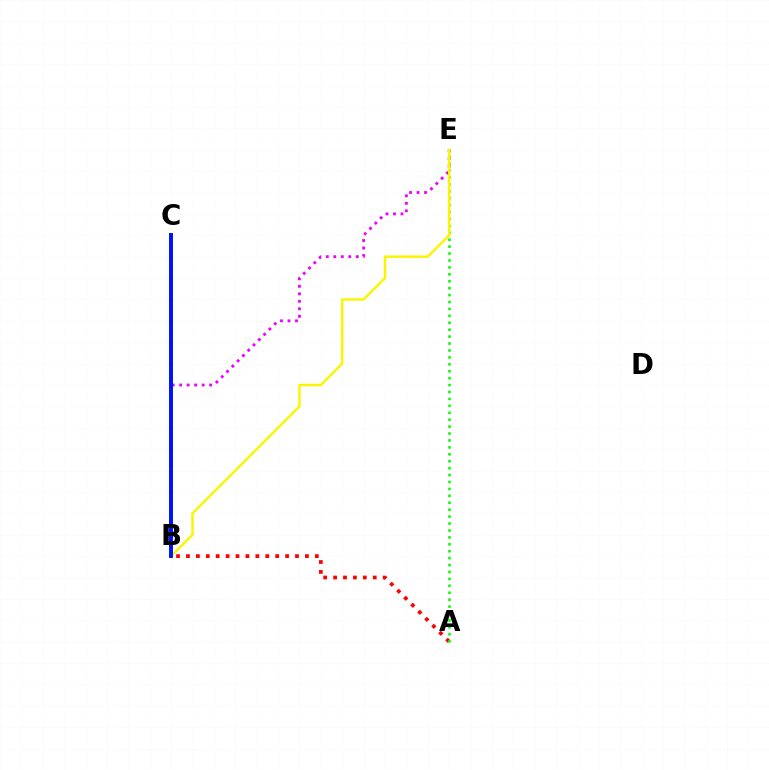{('B', 'E'): [{'color': '#ee00ff', 'line_style': 'dotted', 'thickness': 2.04}, {'color': '#fcf500', 'line_style': 'solid', 'thickness': 1.76}], ('A', 'B'): [{'color': '#ff0000', 'line_style': 'dotted', 'thickness': 2.69}], ('B', 'C'): [{'color': '#00fff6', 'line_style': 'solid', 'thickness': 2.83}, {'color': '#0010ff', 'line_style': 'solid', 'thickness': 2.81}], ('A', 'E'): [{'color': '#08ff00', 'line_style': 'dotted', 'thickness': 1.88}]}